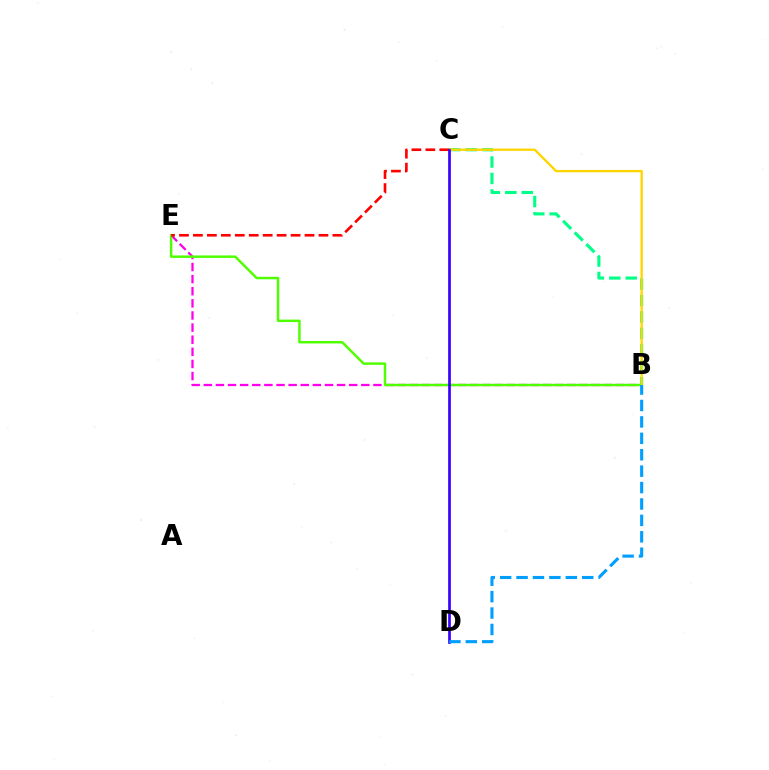{('B', 'E'): [{'color': '#ff00ed', 'line_style': 'dashed', 'thickness': 1.65}, {'color': '#4fff00', 'line_style': 'solid', 'thickness': 1.77}], ('B', 'C'): [{'color': '#00ff86', 'line_style': 'dashed', 'thickness': 2.23}, {'color': '#ffd500', 'line_style': 'solid', 'thickness': 1.67}], ('C', 'E'): [{'color': '#ff0000', 'line_style': 'dashed', 'thickness': 1.89}], ('C', 'D'): [{'color': '#3700ff', 'line_style': 'solid', 'thickness': 1.94}], ('B', 'D'): [{'color': '#009eff', 'line_style': 'dashed', 'thickness': 2.23}]}